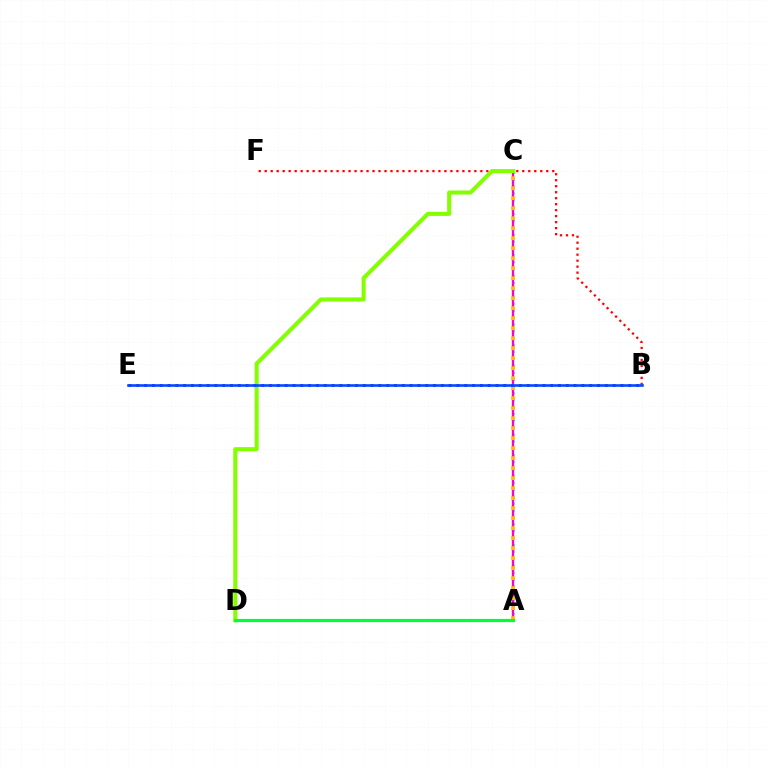{('A', 'C'): [{'color': '#00fff6', 'line_style': 'dotted', 'thickness': 1.87}, {'color': '#ff00cf', 'line_style': 'solid', 'thickness': 1.65}, {'color': '#ffbd00', 'line_style': 'dotted', 'thickness': 2.72}], ('B', 'F'): [{'color': '#ff0000', 'line_style': 'dotted', 'thickness': 1.63}], ('C', 'D'): [{'color': '#84ff00', 'line_style': 'solid', 'thickness': 2.92}], ('A', 'D'): [{'color': '#00ff39', 'line_style': 'solid', 'thickness': 2.3}], ('B', 'E'): [{'color': '#7200ff', 'line_style': 'dotted', 'thickness': 2.12}, {'color': '#004bff', 'line_style': 'solid', 'thickness': 1.87}]}